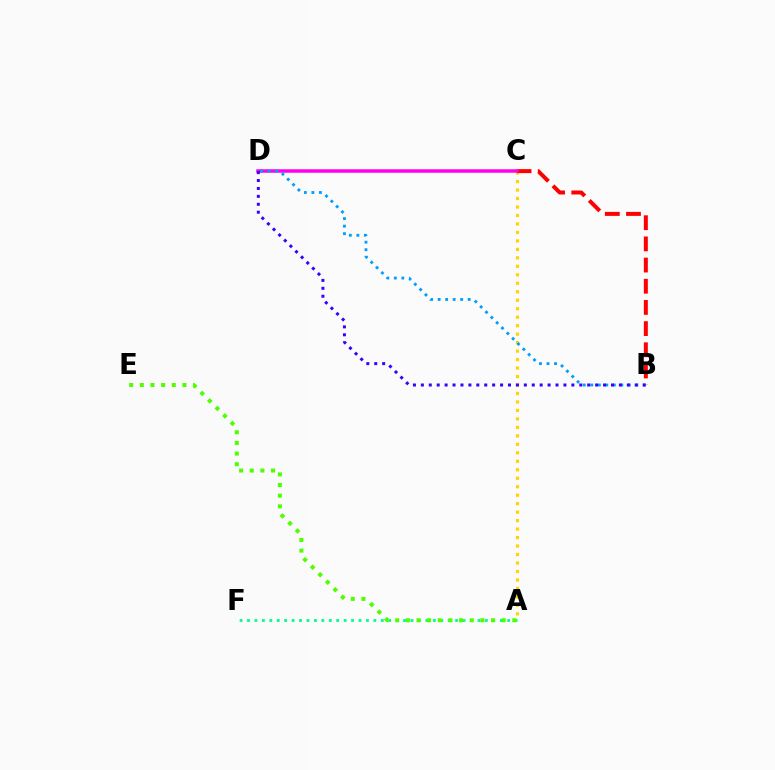{('A', 'C'): [{'color': '#ffd500', 'line_style': 'dotted', 'thickness': 2.3}], ('B', 'C'): [{'color': '#ff0000', 'line_style': 'dashed', 'thickness': 2.88}], ('A', 'F'): [{'color': '#00ff86', 'line_style': 'dotted', 'thickness': 2.02}], ('A', 'E'): [{'color': '#4fff00', 'line_style': 'dotted', 'thickness': 2.89}], ('C', 'D'): [{'color': '#ff00ed', 'line_style': 'solid', 'thickness': 2.52}], ('B', 'D'): [{'color': '#009eff', 'line_style': 'dotted', 'thickness': 2.04}, {'color': '#3700ff', 'line_style': 'dotted', 'thickness': 2.15}]}